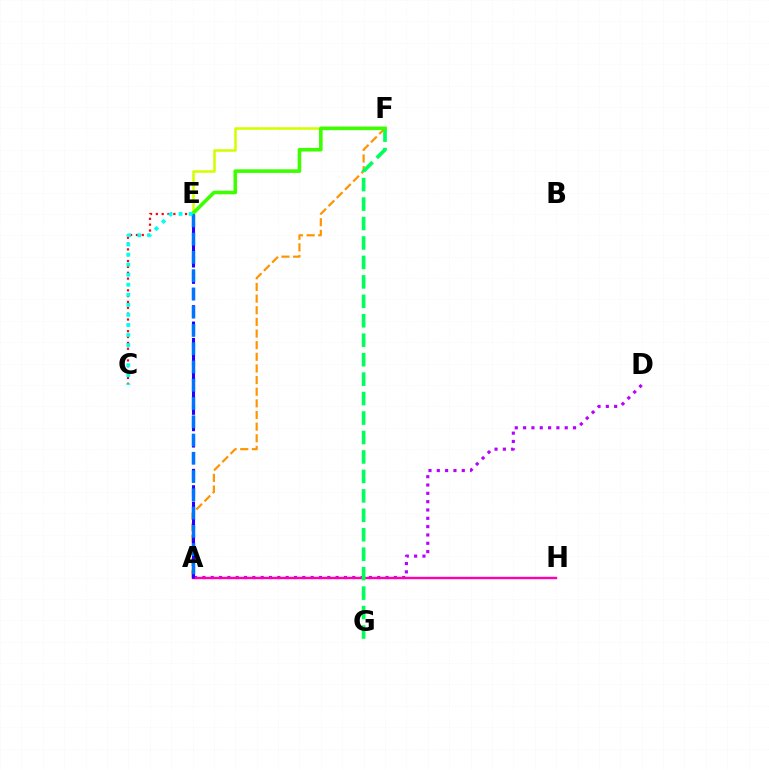{('A', 'D'): [{'color': '#b900ff', 'line_style': 'dotted', 'thickness': 2.26}], ('A', 'H'): [{'color': '#ff00ac', 'line_style': 'solid', 'thickness': 1.73}], ('A', 'F'): [{'color': '#ff9400', 'line_style': 'dashed', 'thickness': 1.58}], ('E', 'F'): [{'color': '#d1ff00', 'line_style': 'solid', 'thickness': 1.83}, {'color': '#3dff00', 'line_style': 'solid', 'thickness': 2.6}], ('F', 'G'): [{'color': '#00ff5c', 'line_style': 'dashed', 'thickness': 2.64}], ('C', 'E'): [{'color': '#ff0000', 'line_style': 'dotted', 'thickness': 1.59}, {'color': '#00fff6', 'line_style': 'dotted', 'thickness': 2.73}], ('A', 'E'): [{'color': '#2500ff', 'line_style': 'dashed', 'thickness': 2.22}, {'color': '#0074ff', 'line_style': 'dashed', 'thickness': 2.48}]}